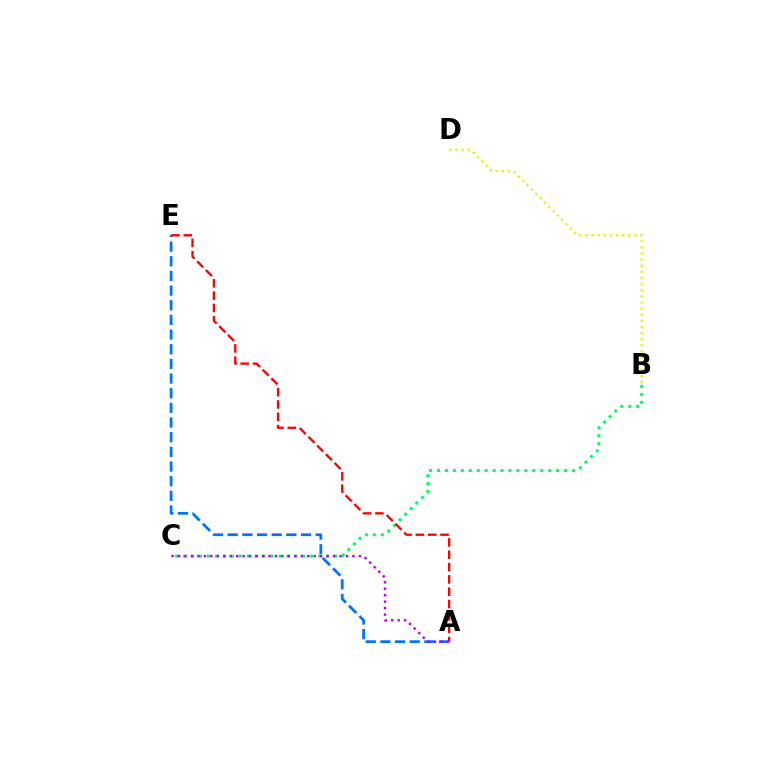{('A', 'E'): [{'color': '#0074ff', 'line_style': 'dashed', 'thickness': 1.99}, {'color': '#ff0000', 'line_style': 'dashed', 'thickness': 1.67}], ('B', 'C'): [{'color': '#00ff5c', 'line_style': 'dotted', 'thickness': 2.16}], ('B', 'D'): [{'color': '#d1ff00', 'line_style': 'dotted', 'thickness': 1.66}], ('A', 'C'): [{'color': '#b900ff', 'line_style': 'dotted', 'thickness': 1.75}]}